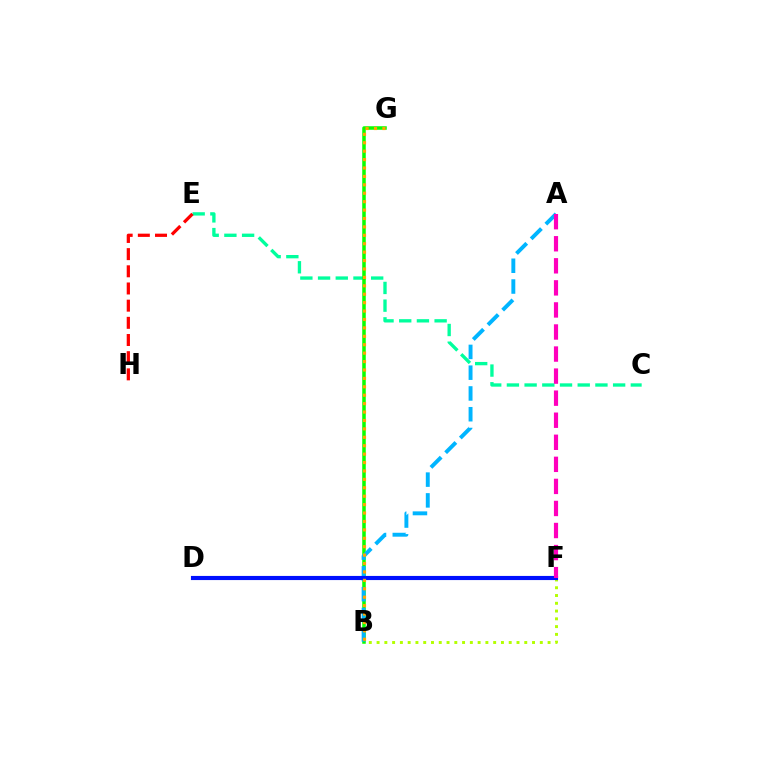{('C', 'E'): [{'color': '#00ff9d', 'line_style': 'dashed', 'thickness': 2.4}], ('B', 'F'): [{'color': '#b3ff00', 'line_style': 'dotted', 'thickness': 2.11}], ('B', 'G'): [{'color': '#08ff00', 'line_style': 'solid', 'thickness': 2.54}, {'color': '#ffa500', 'line_style': 'dotted', 'thickness': 2.29}], ('A', 'B'): [{'color': '#00b5ff', 'line_style': 'dashed', 'thickness': 2.82}], ('D', 'F'): [{'color': '#9b00ff', 'line_style': 'solid', 'thickness': 2.67}, {'color': '#0010ff', 'line_style': 'solid', 'thickness': 2.98}], ('A', 'F'): [{'color': '#ff00bd', 'line_style': 'dashed', 'thickness': 3.0}], ('E', 'H'): [{'color': '#ff0000', 'line_style': 'dashed', 'thickness': 2.33}]}